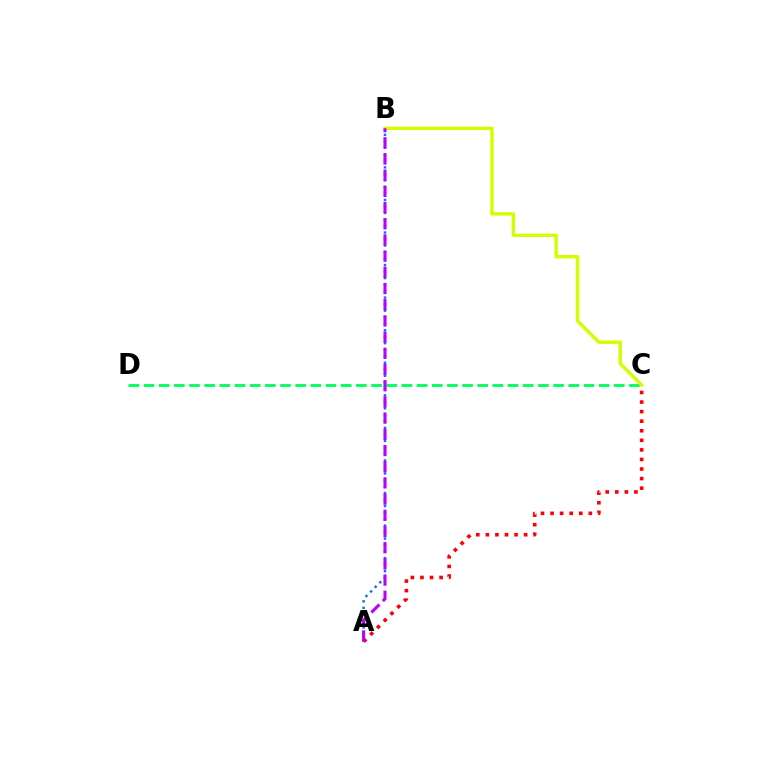{('C', 'D'): [{'color': '#00ff5c', 'line_style': 'dashed', 'thickness': 2.06}], ('A', 'B'): [{'color': '#0074ff', 'line_style': 'dotted', 'thickness': 1.77}, {'color': '#b900ff', 'line_style': 'dashed', 'thickness': 2.2}], ('B', 'C'): [{'color': '#d1ff00', 'line_style': 'solid', 'thickness': 2.44}], ('A', 'C'): [{'color': '#ff0000', 'line_style': 'dotted', 'thickness': 2.6}]}